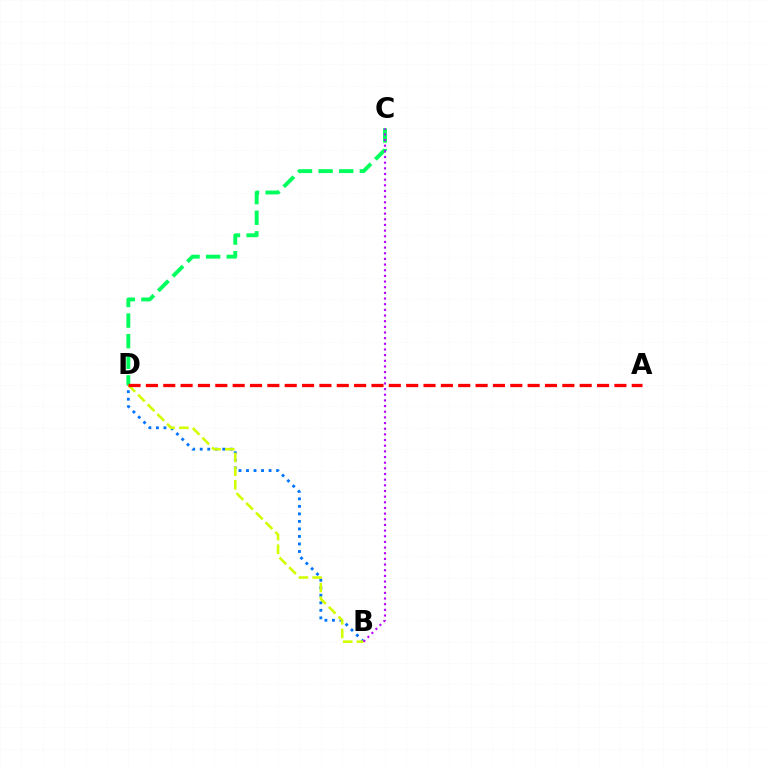{('C', 'D'): [{'color': '#00ff5c', 'line_style': 'dashed', 'thickness': 2.8}], ('B', 'D'): [{'color': '#0074ff', 'line_style': 'dotted', 'thickness': 2.04}, {'color': '#d1ff00', 'line_style': 'dashed', 'thickness': 1.86}], ('B', 'C'): [{'color': '#b900ff', 'line_style': 'dotted', 'thickness': 1.54}], ('A', 'D'): [{'color': '#ff0000', 'line_style': 'dashed', 'thickness': 2.36}]}